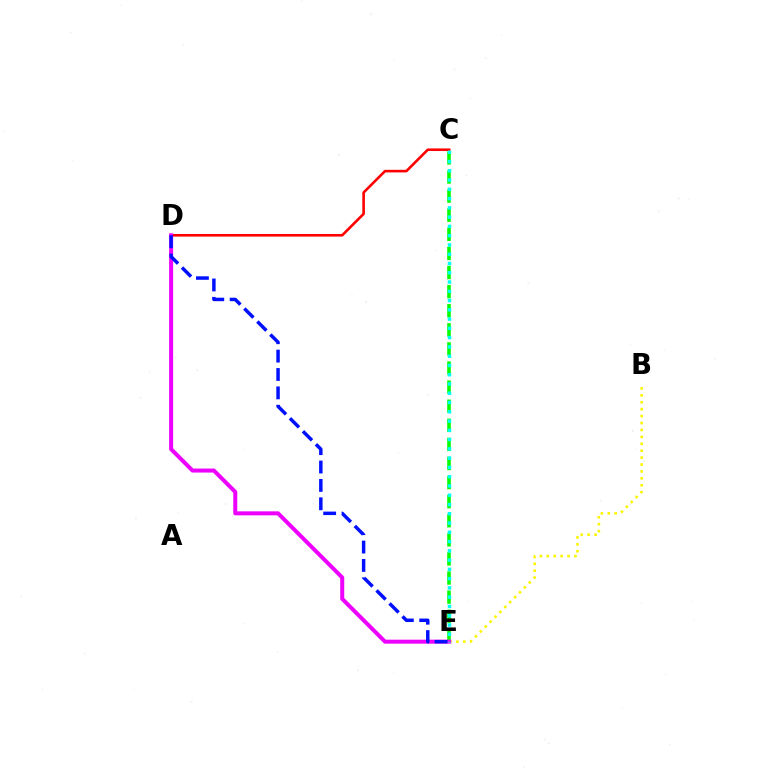{('B', 'E'): [{'color': '#fcf500', 'line_style': 'dotted', 'thickness': 1.88}], ('C', 'E'): [{'color': '#08ff00', 'line_style': 'dashed', 'thickness': 2.59}, {'color': '#00fff6', 'line_style': 'dotted', 'thickness': 2.52}], ('C', 'D'): [{'color': '#ff0000', 'line_style': 'solid', 'thickness': 1.87}], ('D', 'E'): [{'color': '#ee00ff', 'line_style': 'solid', 'thickness': 2.88}, {'color': '#0010ff', 'line_style': 'dashed', 'thickness': 2.5}]}